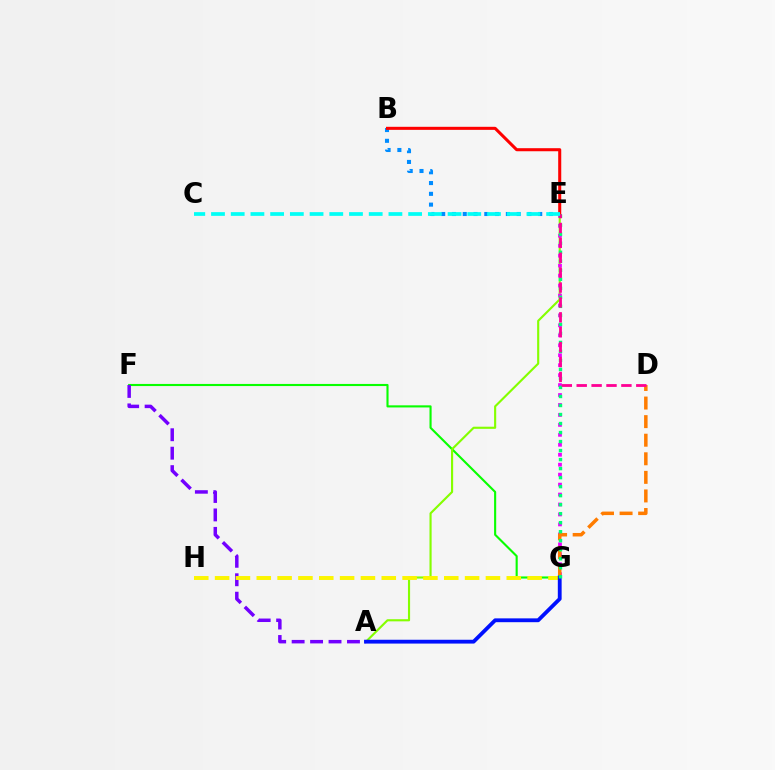{('F', 'G'): [{'color': '#08ff00', 'line_style': 'solid', 'thickness': 1.52}], ('A', 'E'): [{'color': '#84ff00', 'line_style': 'solid', 'thickness': 1.54}], ('E', 'G'): [{'color': '#ee00ff', 'line_style': 'dotted', 'thickness': 2.7}, {'color': '#00ff74', 'line_style': 'dotted', 'thickness': 2.45}], ('B', 'E'): [{'color': '#008cff', 'line_style': 'dotted', 'thickness': 2.93}, {'color': '#ff0000', 'line_style': 'solid', 'thickness': 2.2}], ('D', 'G'): [{'color': '#ff7c00', 'line_style': 'dashed', 'thickness': 2.52}], ('A', 'F'): [{'color': '#7200ff', 'line_style': 'dashed', 'thickness': 2.51}], ('G', 'H'): [{'color': '#fcf500', 'line_style': 'dashed', 'thickness': 2.83}], ('A', 'G'): [{'color': '#0010ff', 'line_style': 'solid', 'thickness': 2.75}], ('D', 'E'): [{'color': '#ff0094', 'line_style': 'dashed', 'thickness': 2.02}], ('C', 'E'): [{'color': '#00fff6', 'line_style': 'dashed', 'thickness': 2.68}]}